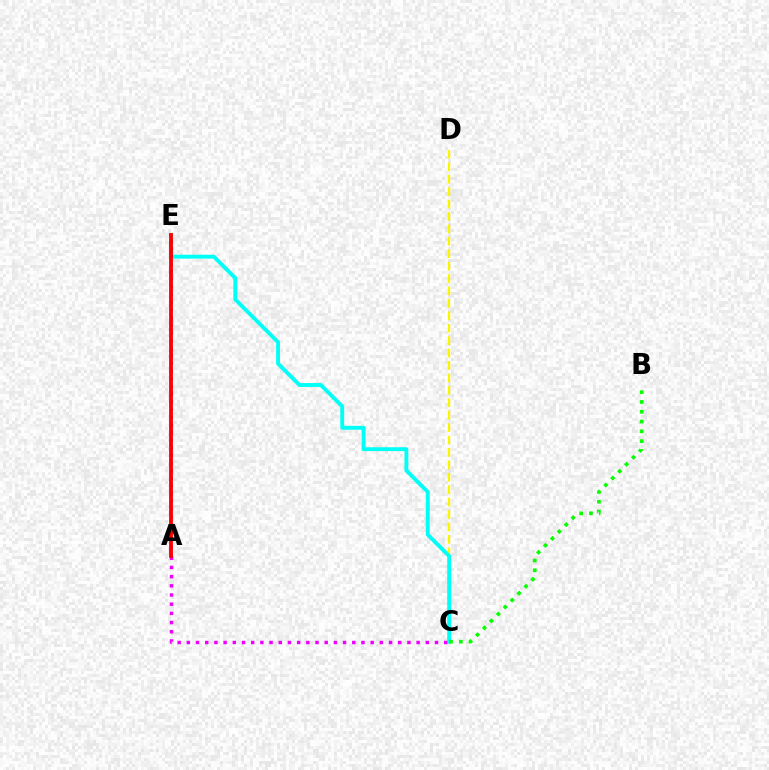{('C', 'D'): [{'color': '#fcf500', 'line_style': 'dashed', 'thickness': 1.69}], ('C', 'E'): [{'color': '#00fff6', 'line_style': 'solid', 'thickness': 2.8}], ('B', 'C'): [{'color': '#08ff00', 'line_style': 'dotted', 'thickness': 2.66}], ('A', 'E'): [{'color': '#0010ff', 'line_style': 'dotted', 'thickness': 2.08}, {'color': '#ff0000', 'line_style': 'solid', 'thickness': 2.75}], ('A', 'C'): [{'color': '#ee00ff', 'line_style': 'dotted', 'thickness': 2.5}]}